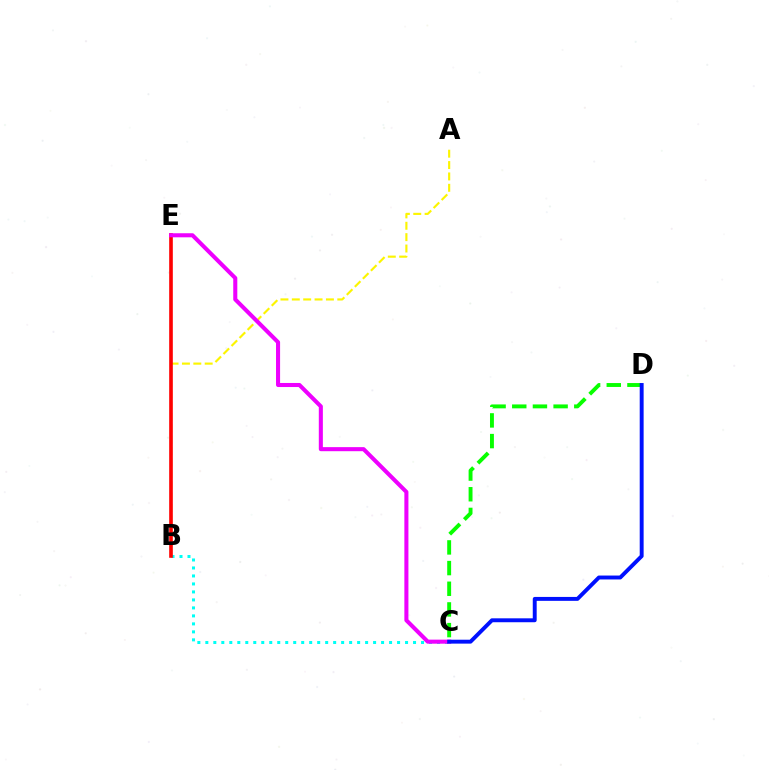{('B', 'C'): [{'color': '#00fff6', 'line_style': 'dotted', 'thickness': 2.17}], ('C', 'D'): [{'color': '#08ff00', 'line_style': 'dashed', 'thickness': 2.81}, {'color': '#0010ff', 'line_style': 'solid', 'thickness': 2.82}], ('A', 'B'): [{'color': '#fcf500', 'line_style': 'dashed', 'thickness': 1.54}], ('B', 'E'): [{'color': '#ff0000', 'line_style': 'solid', 'thickness': 2.62}], ('C', 'E'): [{'color': '#ee00ff', 'line_style': 'solid', 'thickness': 2.93}]}